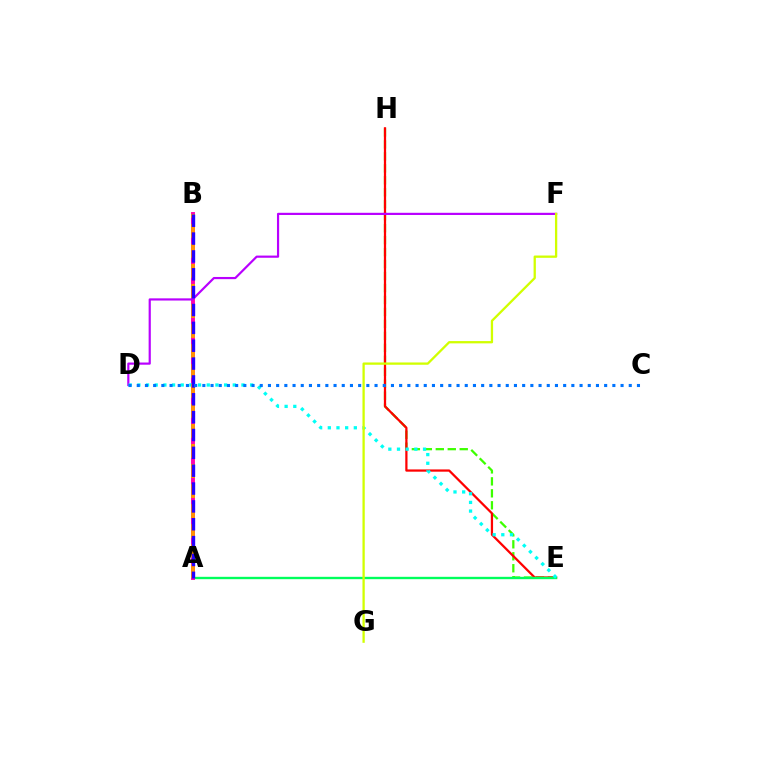{('E', 'H'): [{'color': '#3dff00', 'line_style': 'dashed', 'thickness': 1.63}, {'color': '#ff0000', 'line_style': 'solid', 'thickness': 1.62}], ('A', 'E'): [{'color': '#00ff5c', 'line_style': 'solid', 'thickness': 1.7}], ('A', 'B'): [{'color': '#ff00ac', 'line_style': 'solid', 'thickness': 2.81}, {'color': '#ff9400', 'line_style': 'dashed', 'thickness': 2.72}, {'color': '#2500ff', 'line_style': 'dashed', 'thickness': 2.43}], ('D', 'F'): [{'color': '#b900ff', 'line_style': 'solid', 'thickness': 1.57}], ('D', 'E'): [{'color': '#00fff6', 'line_style': 'dotted', 'thickness': 2.36}], ('C', 'D'): [{'color': '#0074ff', 'line_style': 'dotted', 'thickness': 2.23}], ('F', 'G'): [{'color': '#d1ff00', 'line_style': 'solid', 'thickness': 1.65}]}